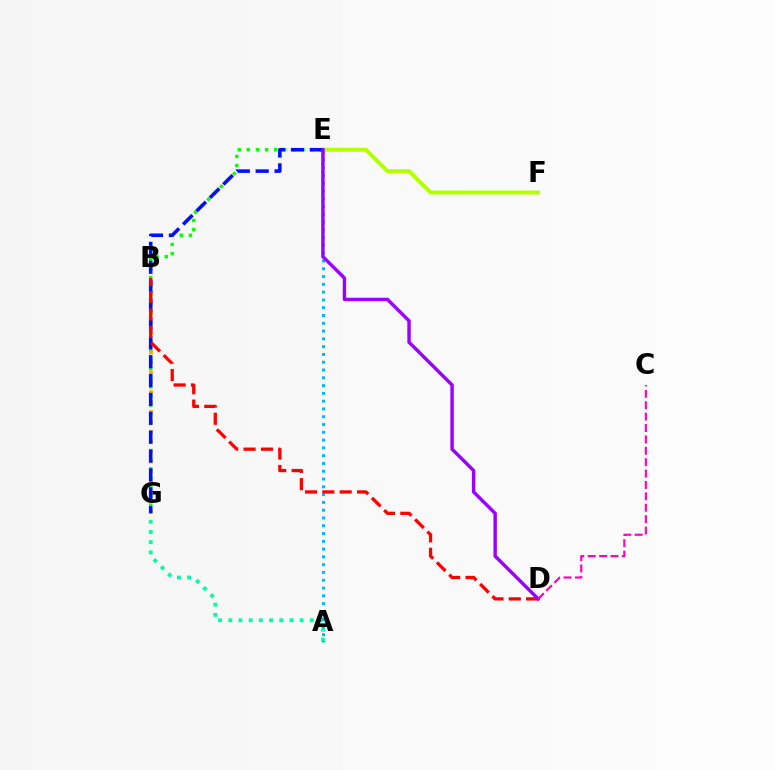{('E', 'F'): [{'color': '#b3ff00', 'line_style': 'solid', 'thickness': 2.82}], ('E', 'G'): [{'color': '#08ff00', 'line_style': 'dotted', 'thickness': 2.47}, {'color': '#0010ff', 'line_style': 'dashed', 'thickness': 2.56}], ('B', 'G'): [{'color': '#ffa500', 'line_style': 'dotted', 'thickness': 2.69}], ('A', 'G'): [{'color': '#00ff9d', 'line_style': 'dotted', 'thickness': 2.77}], ('A', 'E'): [{'color': '#00b5ff', 'line_style': 'dotted', 'thickness': 2.12}], ('B', 'D'): [{'color': '#ff0000', 'line_style': 'dashed', 'thickness': 2.36}], ('D', 'E'): [{'color': '#9b00ff', 'line_style': 'solid', 'thickness': 2.46}], ('C', 'D'): [{'color': '#ff00bd', 'line_style': 'dashed', 'thickness': 1.55}]}